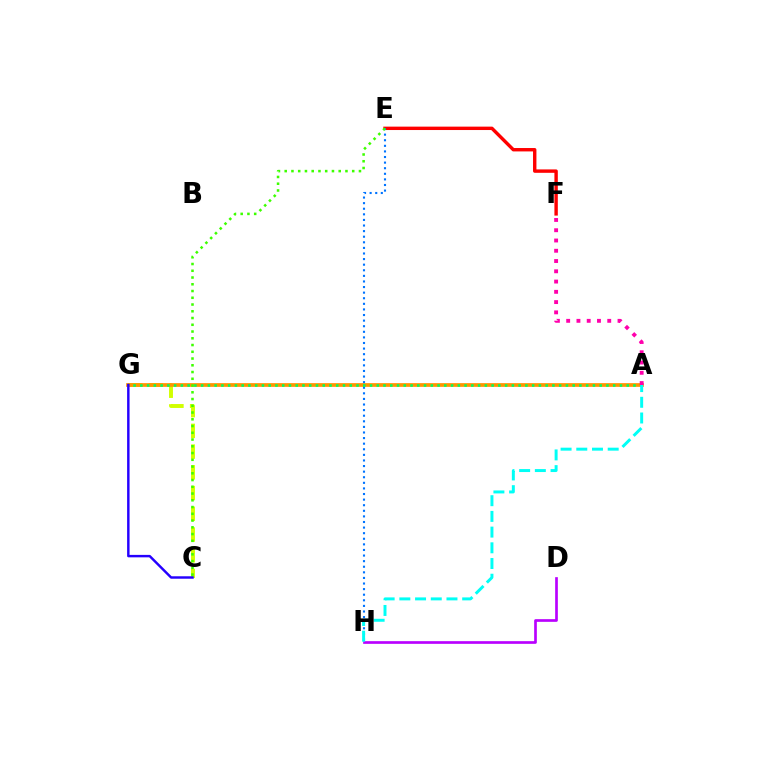{('E', 'F'): [{'color': '#ff0000', 'line_style': 'solid', 'thickness': 2.45}], ('D', 'H'): [{'color': '#b900ff', 'line_style': 'solid', 'thickness': 1.93}], ('C', 'G'): [{'color': '#d1ff00', 'line_style': 'dashed', 'thickness': 2.82}, {'color': '#2500ff', 'line_style': 'solid', 'thickness': 1.76}], ('A', 'G'): [{'color': '#ff9400', 'line_style': 'solid', 'thickness': 2.68}, {'color': '#00ff5c', 'line_style': 'dotted', 'thickness': 1.84}], ('E', 'H'): [{'color': '#0074ff', 'line_style': 'dotted', 'thickness': 1.52}], ('C', 'E'): [{'color': '#3dff00', 'line_style': 'dotted', 'thickness': 1.83}], ('A', 'H'): [{'color': '#00fff6', 'line_style': 'dashed', 'thickness': 2.13}], ('A', 'F'): [{'color': '#ff00ac', 'line_style': 'dotted', 'thickness': 2.79}]}